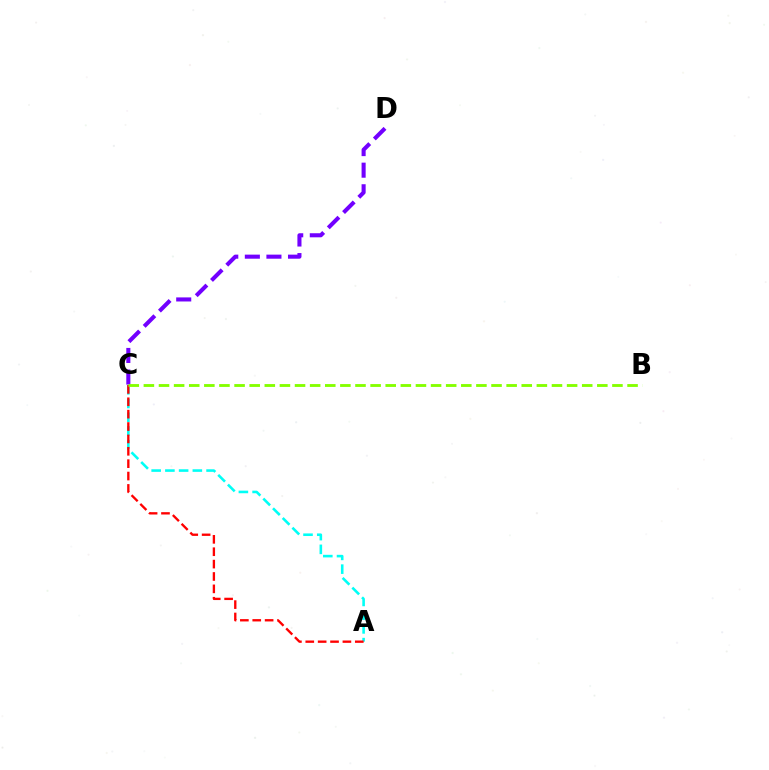{('C', 'D'): [{'color': '#7200ff', 'line_style': 'dashed', 'thickness': 2.93}], ('A', 'C'): [{'color': '#00fff6', 'line_style': 'dashed', 'thickness': 1.86}, {'color': '#ff0000', 'line_style': 'dashed', 'thickness': 1.68}], ('B', 'C'): [{'color': '#84ff00', 'line_style': 'dashed', 'thickness': 2.05}]}